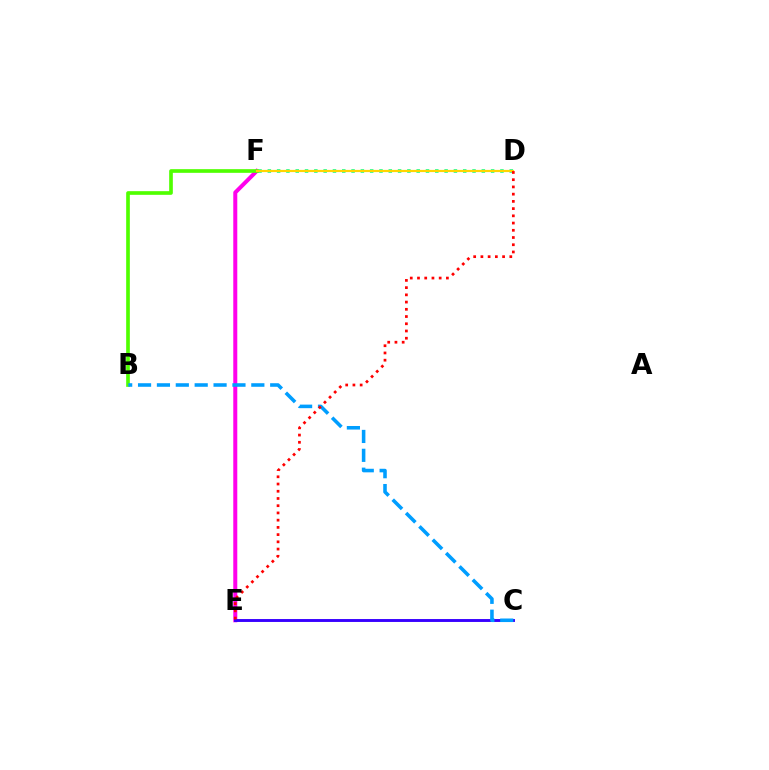{('E', 'F'): [{'color': '#ff00ed', 'line_style': 'solid', 'thickness': 2.89}], ('C', 'E'): [{'color': '#3700ff', 'line_style': 'solid', 'thickness': 2.09}], ('D', 'F'): [{'color': '#00ff86', 'line_style': 'dotted', 'thickness': 2.53}, {'color': '#ffd500', 'line_style': 'solid', 'thickness': 1.58}], ('B', 'F'): [{'color': '#4fff00', 'line_style': 'solid', 'thickness': 2.64}], ('B', 'C'): [{'color': '#009eff', 'line_style': 'dashed', 'thickness': 2.56}], ('D', 'E'): [{'color': '#ff0000', 'line_style': 'dotted', 'thickness': 1.96}]}